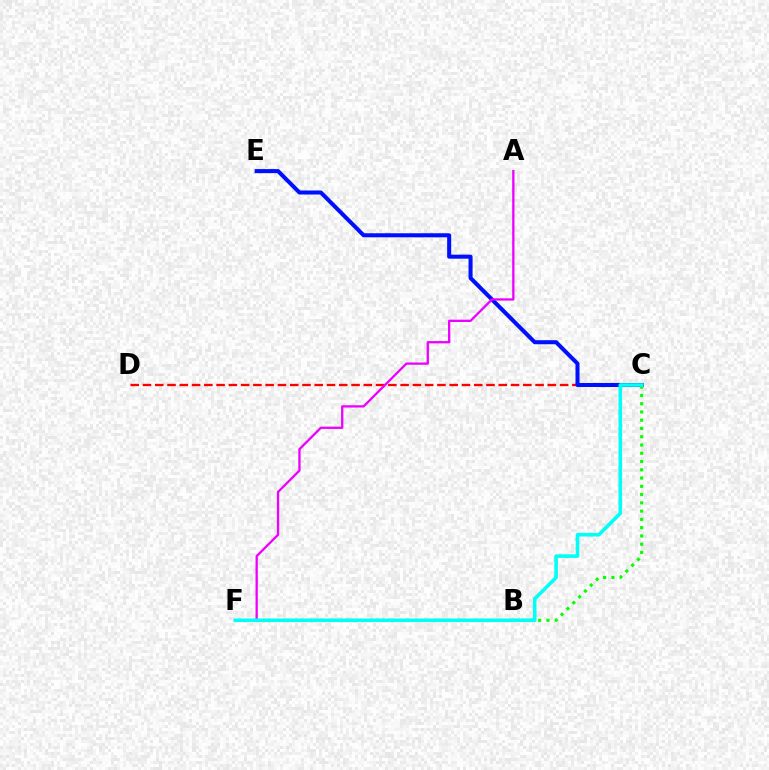{('C', 'D'): [{'color': '#ff0000', 'line_style': 'dashed', 'thickness': 1.67}], ('B', 'F'): [{'color': '#fcf500', 'line_style': 'solid', 'thickness': 2.2}], ('C', 'E'): [{'color': '#0010ff', 'line_style': 'solid', 'thickness': 2.91}], ('B', 'C'): [{'color': '#08ff00', 'line_style': 'dotted', 'thickness': 2.25}], ('A', 'F'): [{'color': '#ee00ff', 'line_style': 'solid', 'thickness': 1.65}], ('C', 'F'): [{'color': '#00fff6', 'line_style': 'solid', 'thickness': 2.59}]}